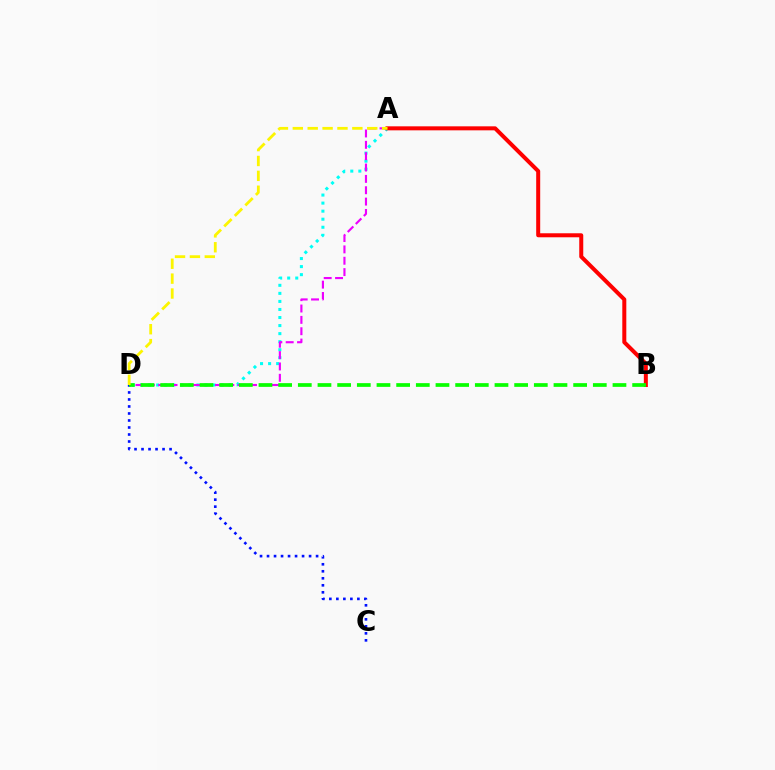{('A', 'D'): [{'color': '#00fff6', 'line_style': 'dotted', 'thickness': 2.19}, {'color': '#ee00ff', 'line_style': 'dashed', 'thickness': 1.54}, {'color': '#fcf500', 'line_style': 'dashed', 'thickness': 2.02}], ('C', 'D'): [{'color': '#0010ff', 'line_style': 'dotted', 'thickness': 1.9}], ('A', 'B'): [{'color': '#ff0000', 'line_style': 'solid', 'thickness': 2.89}], ('B', 'D'): [{'color': '#08ff00', 'line_style': 'dashed', 'thickness': 2.67}]}